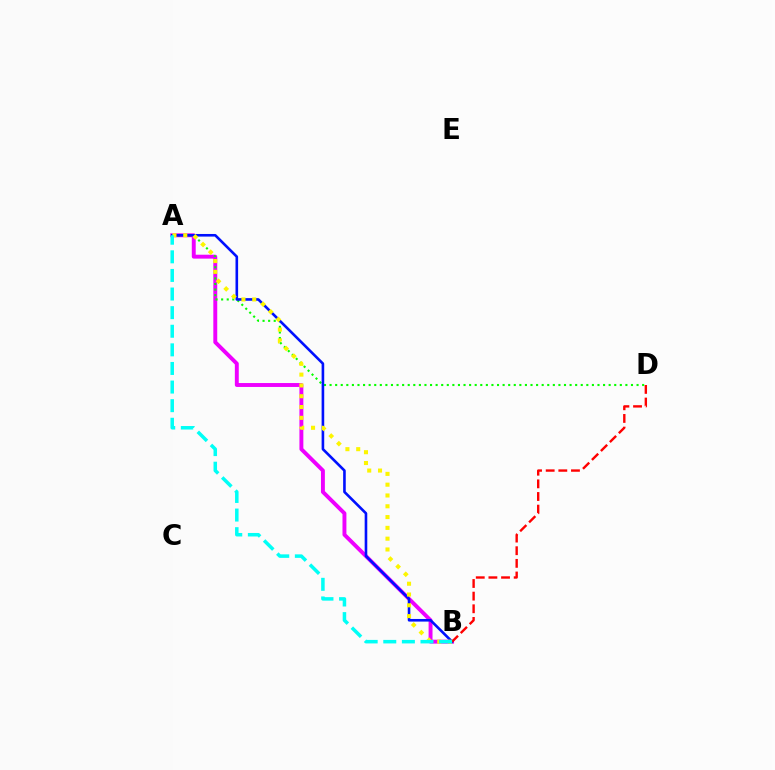{('A', 'B'): [{'color': '#ee00ff', 'line_style': 'solid', 'thickness': 2.82}, {'color': '#0010ff', 'line_style': 'solid', 'thickness': 1.88}, {'color': '#fcf500', 'line_style': 'dotted', 'thickness': 2.93}, {'color': '#00fff6', 'line_style': 'dashed', 'thickness': 2.53}], ('A', 'D'): [{'color': '#08ff00', 'line_style': 'dotted', 'thickness': 1.52}], ('B', 'D'): [{'color': '#ff0000', 'line_style': 'dashed', 'thickness': 1.72}]}